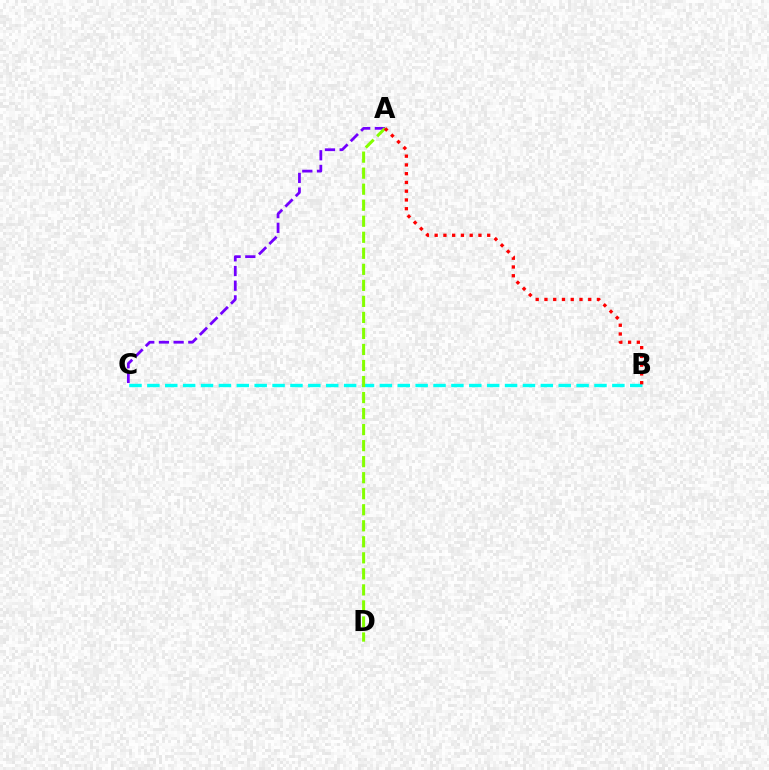{('A', 'C'): [{'color': '#7200ff', 'line_style': 'dashed', 'thickness': 2.0}], ('B', 'C'): [{'color': '#00fff6', 'line_style': 'dashed', 'thickness': 2.43}], ('A', 'D'): [{'color': '#84ff00', 'line_style': 'dashed', 'thickness': 2.18}], ('A', 'B'): [{'color': '#ff0000', 'line_style': 'dotted', 'thickness': 2.38}]}